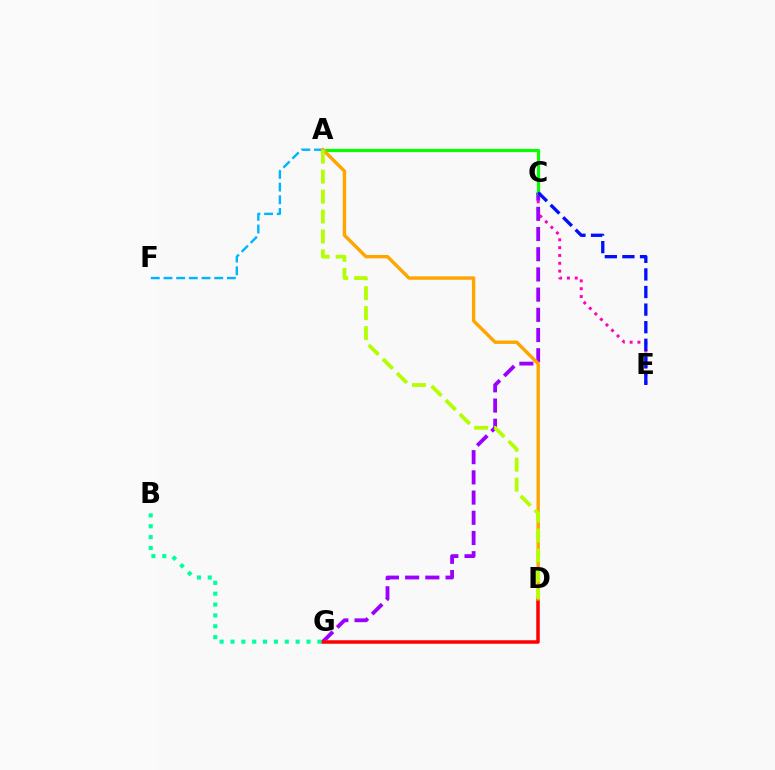{('C', 'E'): [{'color': '#ff00bd', 'line_style': 'dotted', 'thickness': 2.13}, {'color': '#0010ff', 'line_style': 'dashed', 'thickness': 2.39}], ('C', 'G'): [{'color': '#9b00ff', 'line_style': 'dashed', 'thickness': 2.74}], ('A', 'C'): [{'color': '#08ff00', 'line_style': 'solid', 'thickness': 2.3}], ('A', 'F'): [{'color': '#00b5ff', 'line_style': 'dashed', 'thickness': 1.72}], ('D', 'G'): [{'color': '#ff0000', 'line_style': 'solid', 'thickness': 2.53}], ('A', 'D'): [{'color': '#ffa500', 'line_style': 'solid', 'thickness': 2.45}, {'color': '#b3ff00', 'line_style': 'dashed', 'thickness': 2.71}], ('B', 'G'): [{'color': '#00ff9d', 'line_style': 'dotted', 'thickness': 2.95}]}